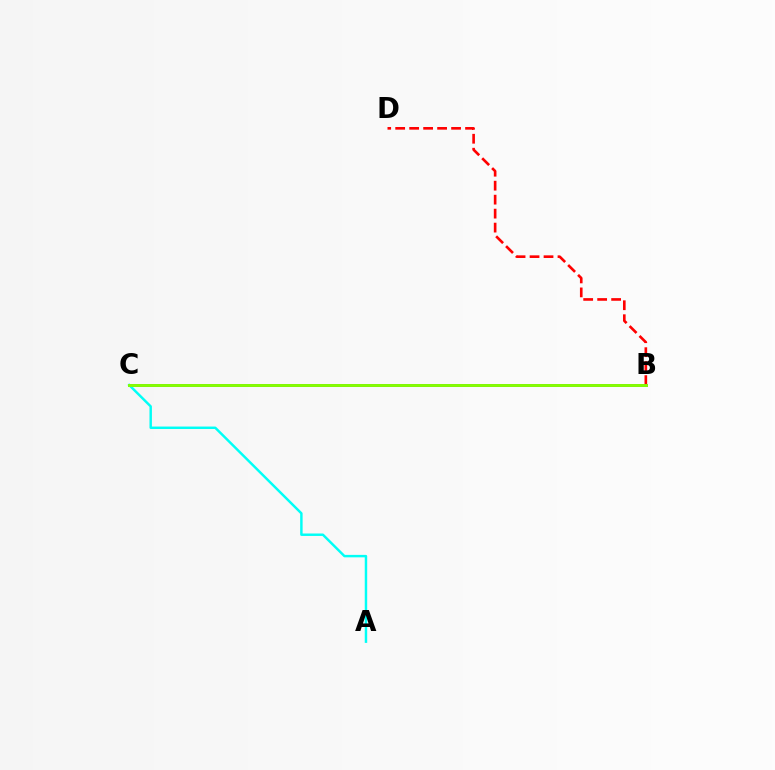{('B', 'C'): [{'color': '#7200ff', 'line_style': 'solid', 'thickness': 2.14}, {'color': '#84ff00', 'line_style': 'solid', 'thickness': 2.11}], ('A', 'C'): [{'color': '#00fff6', 'line_style': 'solid', 'thickness': 1.76}], ('B', 'D'): [{'color': '#ff0000', 'line_style': 'dashed', 'thickness': 1.9}]}